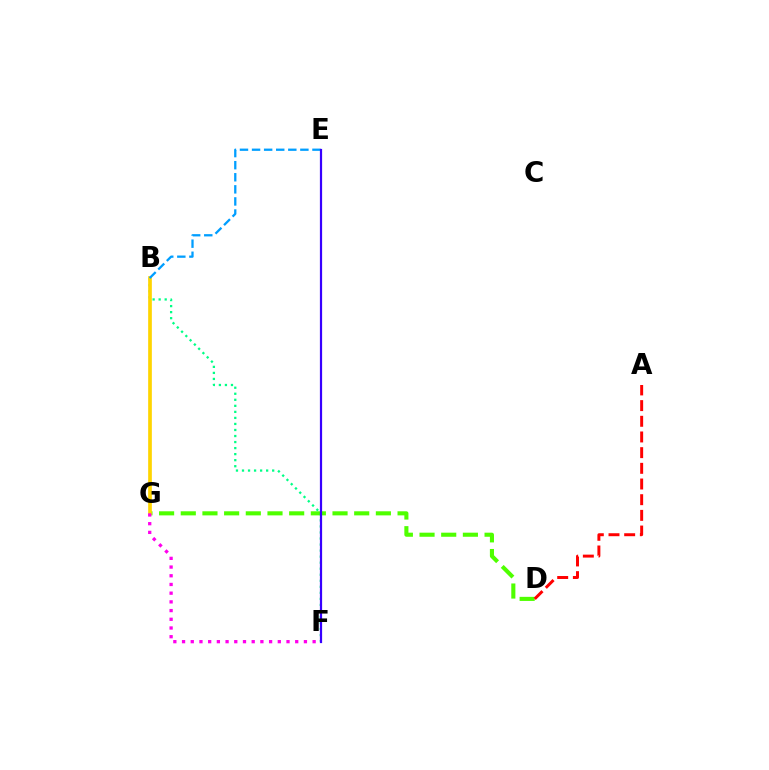{('D', 'G'): [{'color': '#4fff00', 'line_style': 'dashed', 'thickness': 2.95}], ('A', 'D'): [{'color': '#ff0000', 'line_style': 'dashed', 'thickness': 2.13}], ('B', 'F'): [{'color': '#00ff86', 'line_style': 'dotted', 'thickness': 1.64}], ('B', 'G'): [{'color': '#ffd500', 'line_style': 'solid', 'thickness': 2.65}], ('F', 'G'): [{'color': '#ff00ed', 'line_style': 'dotted', 'thickness': 2.37}], ('B', 'E'): [{'color': '#009eff', 'line_style': 'dashed', 'thickness': 1.64}], ('E', 'F'): [{'color': '#3700ff', 'line_style': 'solid', 'thickness': 1.6}]}